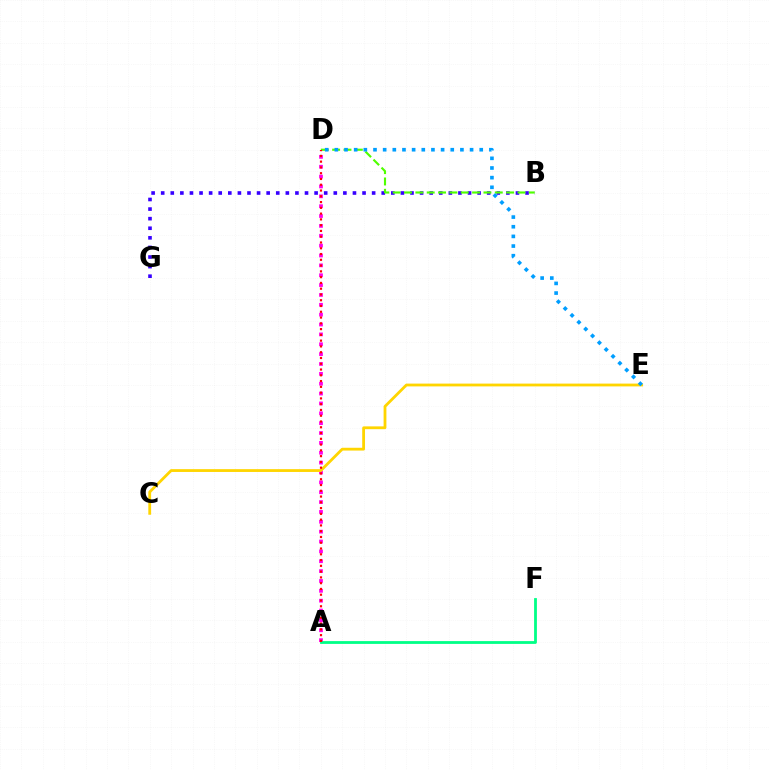{('A', 'D'): [{'color': '#ff00ed', 'line_style': 'dotted', 'thickness': 2.68}, {'color': '#ff0000', 'line_style': 'dotted', 'thickness': 1.57}], ('C', 'E'): [{'color': '#ffd500', 'line_style': 'solid', 'thickness': 2.02}], ('A', 'F'): [{'color': '#00ff86', 'line_style': 'solid', 'thickness': 2.01}], ('B', 'G'): [{'color': '#3700ff', 'line_style': 'dotted', 'thickness': 2.61}], ('B', 'D'): [{'color': '#4fff00', 'line_style': 'dashed', 'thickness': 1.54}], ('D', 'E'): [{'color': '#009eff', 'line_style': 'dotted', 'thickness': 2.62}]}